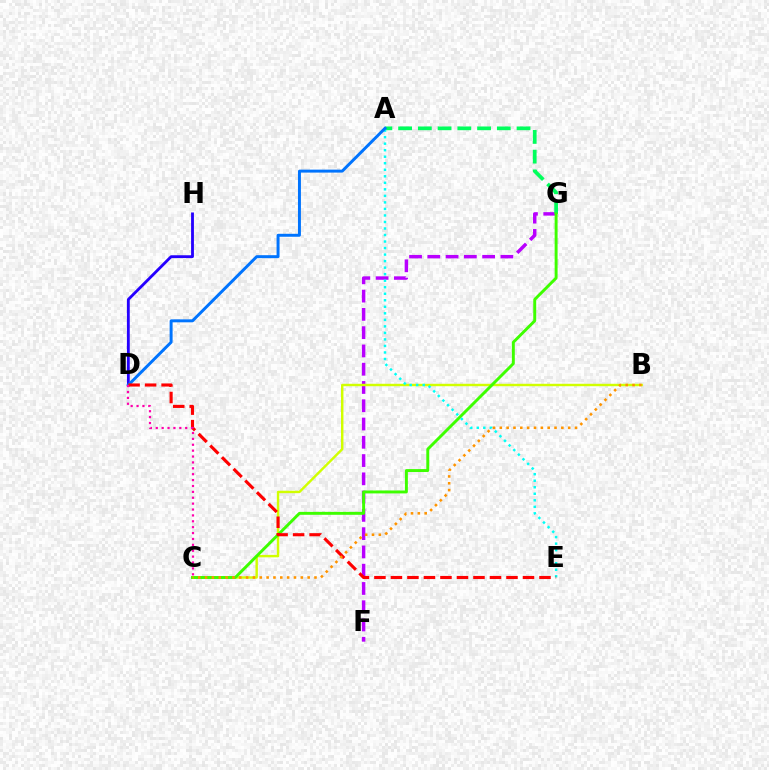{('F', 'G'): [{'color': '#b900ff', 'line_style': 'dashed', 'thickness': 2.48}], ('B', 'C'): [{'color': '#d1ff00', 'line_style': 'solid', 'thickness': 1.75}, {'color': '#ff9400', 'line_style': 'dotted', 'thickness': 1.86}], ('D', 'H'): [{'color': '#2500ff', 'line_style': 'solid', 'thickness': 2.04}], ('A', 'G'): [{'color': '#00ff5c', 'line_style': 'dashed', 'thickness': 2.68}], ('C', 'G'): [{'color': '#3dff00', 'line_style': 'solid', 'thickness': 2.11}], ('A', 'E'): [{'color': '#00fff6', 'line_style': 'dotted', 'thickness': 1.77}], ('A', 'D'): [{'color': '#0074ff', 'line_style': 'solid', 'thickness': 2.13}], ('D', 'E'): [{'color': '#ff0000', 'line_style': 'dashed', 'thickness': 2.24}], ('C', 'D'): [{'color': '#ff00ac', 'line_style': 'dotted', 'thickness': 1.6}]}